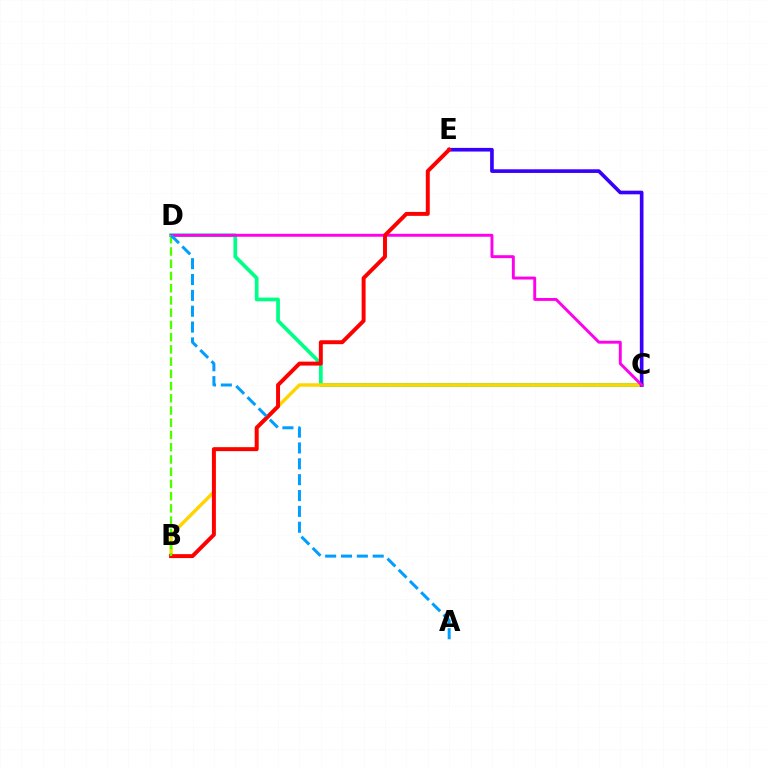{('C', 'D'): [{'color': '#00ff86', 'line_style': 'solid', 'thickness': 2.68}, {'color': '#ff00ed', 'line_style': 'solid', 'thickness': 2.1}], ('B', 'C'): [{'color': '#ffd500', 'line_style': 'solid', 'thickness': 2.48}], ('C', 'E'): [{'color': '#3700ff', 'line_style': 'solid', 'thickness': 2.63}], ('B', 'E'): [{'color': '#ff0000', 'line_style': 'solid', 'thickness': 2.84}], ('B', 'D'): [{'color': '#4fff00', 'line_style': 'dashed', 'thickness': 1.66}], ('A', 'D'): [{'color': '#009eff', 'line_style': 'dashed', 'thickness': 2.15}]}